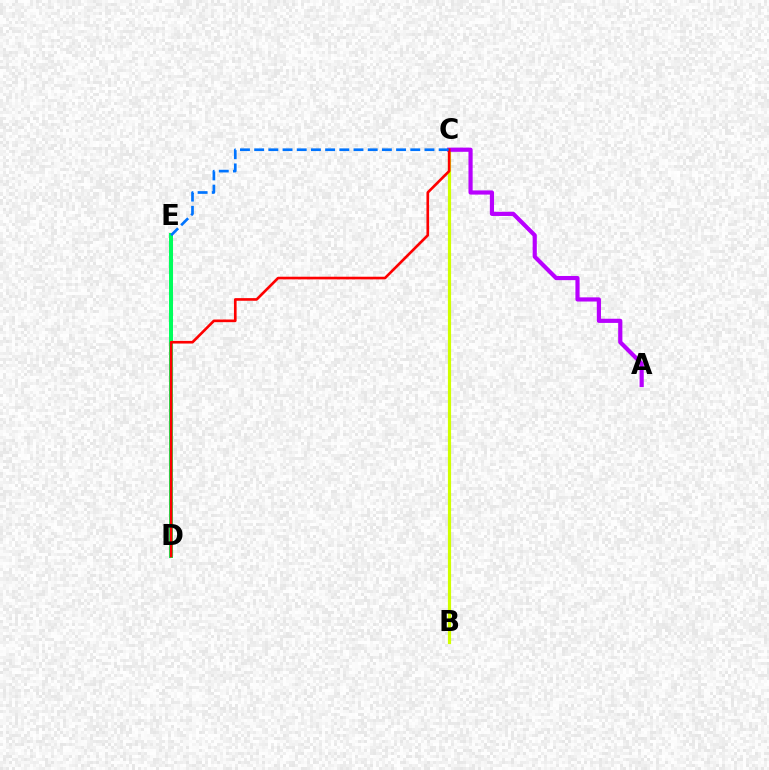{('B', 'C'): [{'color': '#d1ff00', 'line_style': 'solid', 'thickness': 2.28}], ('D', 'E'): [{'color': '#00ff5c', 'line_style': 'solid', 'thickness': 2.88}], ('A', 'C'): [{'color': '#b900ff', 'line_style': 'solid', 'thickness': 3.0}], ('C', 'D'): [{'color': '#ff0000', 'line_style': 'solid', 'thickness': 1.91}], ('C', 'E'): [{'color': '#0074ff', 'line_style': 'dashed', 'thickness': 1.93}]}